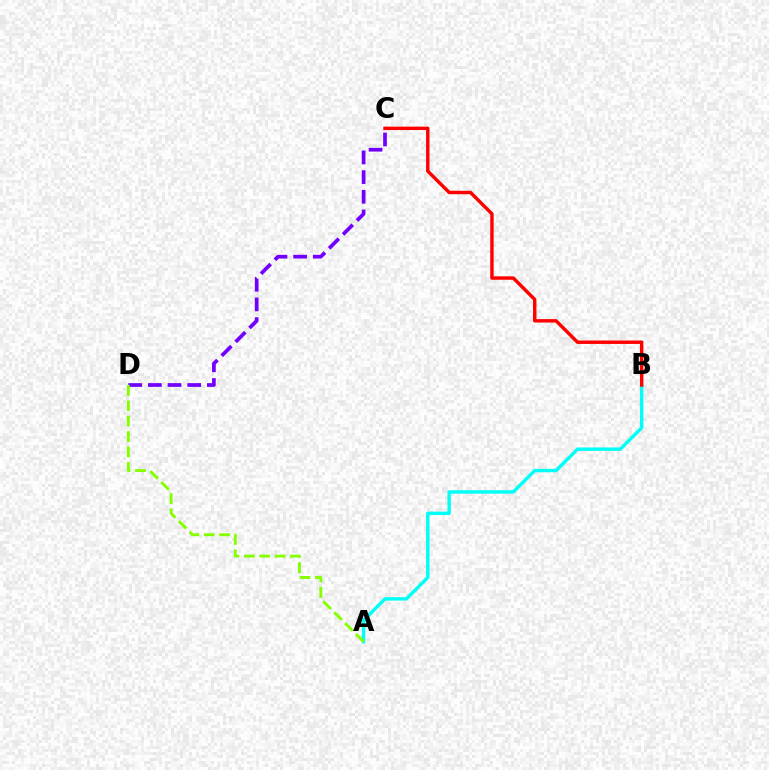{('C', 'D'): [{'color': '#7200ff', 'line_style': 'dashed', 'thickness': 2.67}], ('A', 'B'): [{'color': '#00fff6', 'line_style': 'solid', 'thickness': 2.46}], ('A', 'D'): [{'color': '#84ff00', 'line_style': 'dashed', 'thickness': 2.09}], ('B', 'C'): [{'color': '#ff0000', 'line_style': 'solid', 'thickness': 2.46}]}